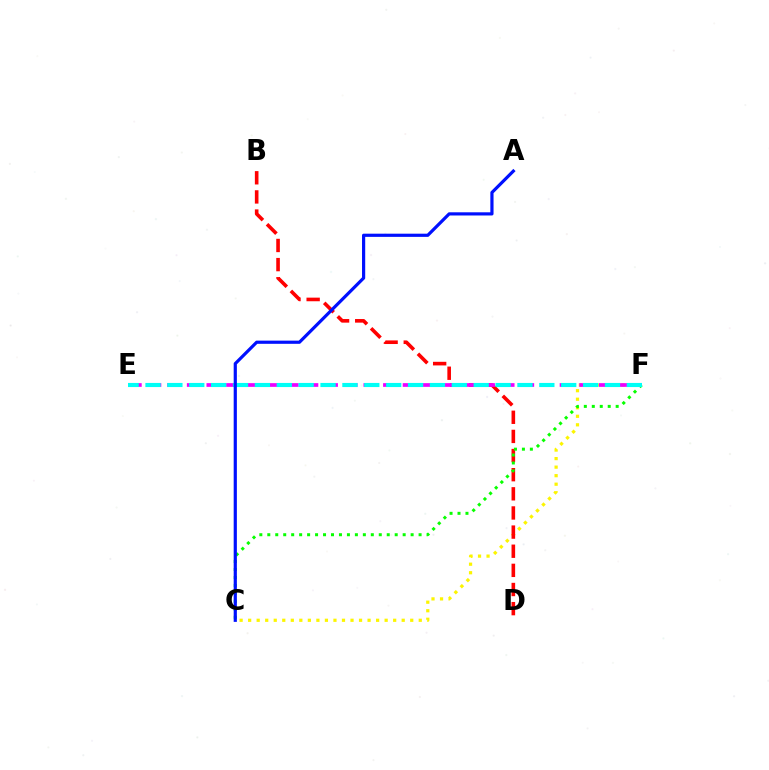{('C', 'F'): [{'color': '#fcf500', 'line_style': 'dotted', 'thickness': 2.32}, {'color': '#08ff00', 'line_style': 'dotted', 'thickness': 2.16}], ('B', 'D'): [{'color': '#ff0000', 'line_style': 'dashed', 'thickness': 2.6}], ('E', 'F'): [{'color': '#ee00ff', 'line_style': 'dashed', 'thickness': 2.67}, {'color': '#00fff6', 'line_style': 'dashed', 'thickness': 2.97}], ('A', 'C'): [{'color': '#0010ff', 'line_style': 'solid', 'thickness': 2.29}]}